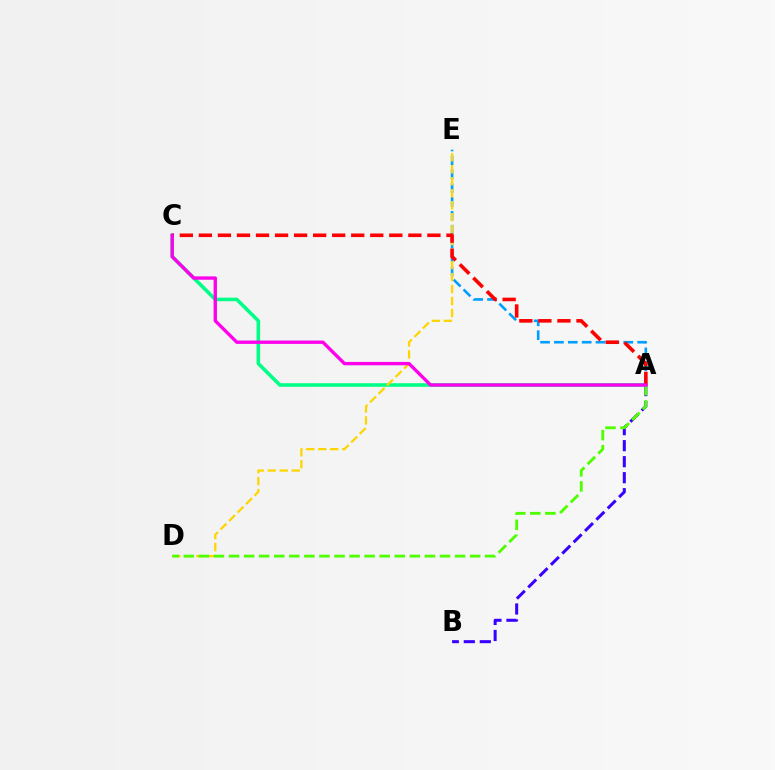{('A', 'E'): [{'color': '#009eff', 'line_style': 'dashed', 'thickness': 1.88}], ('A', 'C'): [{'color': '#00ff86', 'line_style': 'solid', 'thickness': 2.57}, {'color': '#ff0000', 'line_style': 'dashed', 'thickness': 2.59}, {'color': '#ff00ed', 'line_style': 'solid', 'thickness': 2.41}], ('A', 'B'): [{'color': '#3700ff', 'line_style': 'dashed', 'thickness': 2.17}], ('D', 'E'): [{'color': '#ffd500', 'line_style': 'dashed', 'thickness': 1.63}], ('A', 'D'): [{'color': '#4fff00', 'line_style': 'dashed', 'thickness': 2.05}]}